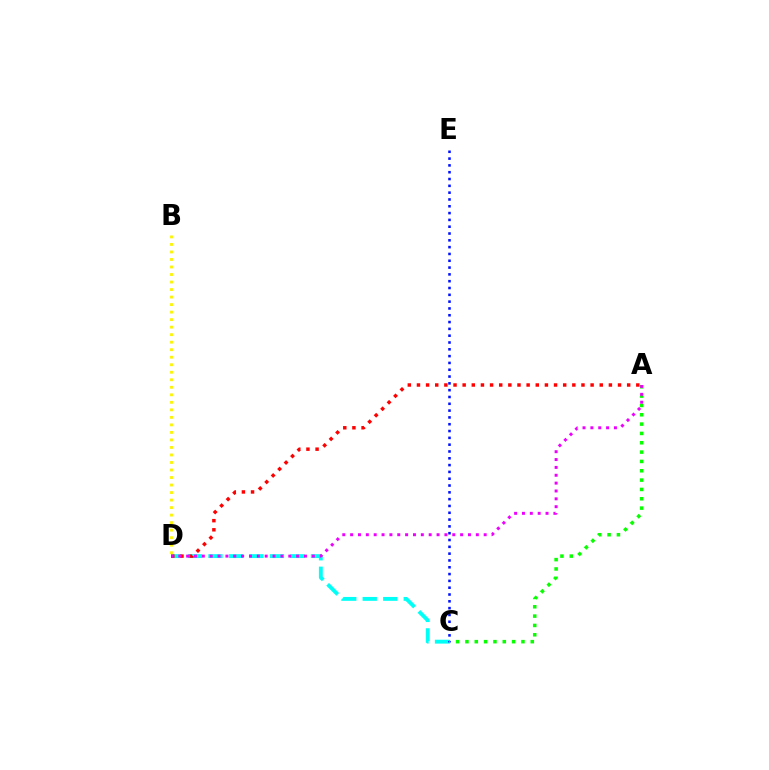{('C', 'D'): [{'color': '#00fff6', 'line_style': 'dashed', 'thickness': 2.79}], ('C', 'E'): [{'color': '#0010ff', 'line_style': 'dotted', 'thickness': 1.85}], ('A', 'D'): [{'color': '#ff0000', 'line_style': 'dotted', 'thickness': 2.48}, {'color': '#ee00ff', 'line_style': 'dotted', 'thickness': 2.13}], ('A', 'C'): [{'color': '#08ff00', 'line_style': 'dotted', 'thickness': 2.54}], ('B', 'D'): [{'color': '#fcf500', 'line_style': 'dotted', 'thickness': 2.04}]}